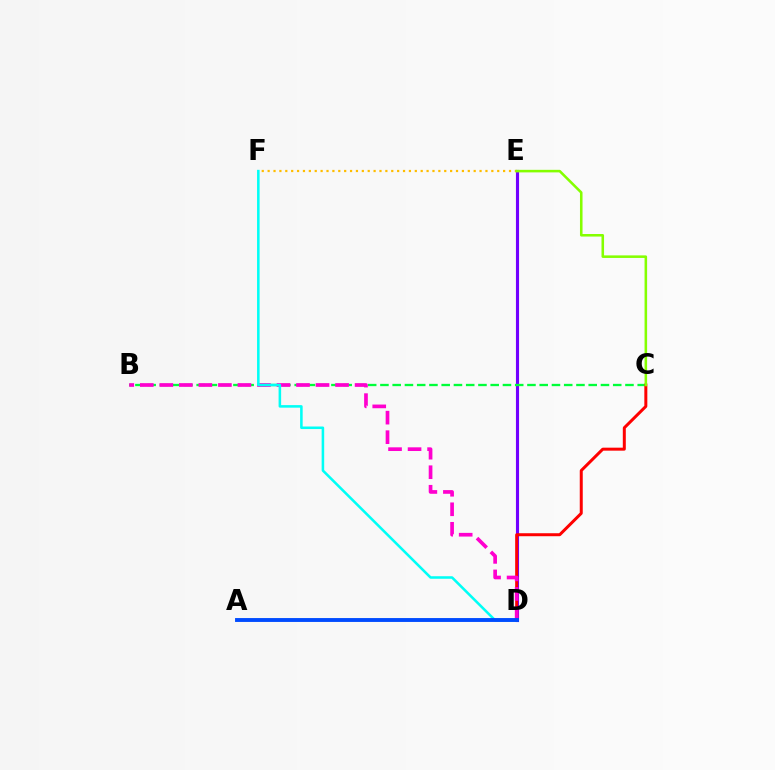{('D', 'E'): [{'color': '#7200ff', 'line_style': 'solid', 'thickness': 2.24}], ('E', 'F'): [{'color': '#ffbd00', 'line_style': 'dotted', 'thickness': 1.6}], ('B', 'C'): [{'color': '#00ff39', 'line_style': 'dashed', 'thickness': 1.66}], ('C', 'D'): [{'color': '#ff0000', 'line_style': 'solid', 'thickness': 2.15}], ('B', 'D'): [{'color': '#ff00cf', 'line_style': 'dashed', 'thickness': 2.65}], ('D', 'F'): [{'color': '#00fff6', 'line_style': 'solid', 'thickness': 1.84}], ('C', 'E'): [{'color': '#84ff00', 'line_style': 'solid', 'thickness': 1.84}], ('A', 'D'): [{'color': '#004bff', 'line_style': 'solid', 'thickness': 2.79}]}